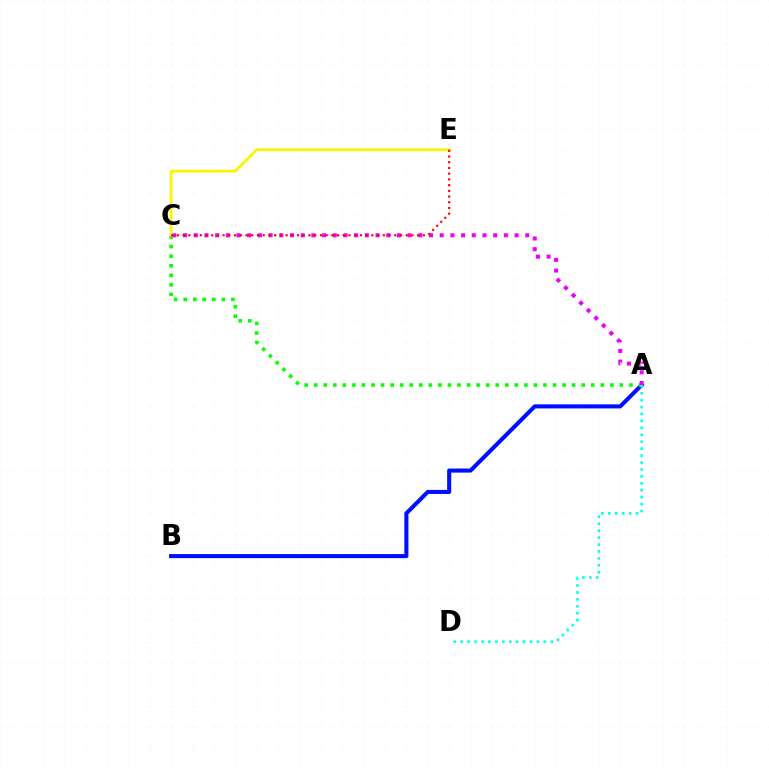{('A', 'B'): [{'color': '#0010ff', 'line_style': 'solid', 'thickness': 2.94}], ('A', 'C'): [{'color': '#08ff00', 'line_style': 'dotted', 'thickness': 2.6}, {'color': '#ee00ff', 'line_style': 'dotted', 'thickness': 2.91}], ('C', 'E'): [{'color': '#fcf500', 'line_style': 'solid', 'thickness': 2.0}, {'color': '#ff0000', 'line_style': 'dotted', 'thickness': 1.55}], ('A', 'D'): [{'color': '#00fff6', 'line_style': 'dotted', 'thickness': 1.88}]}